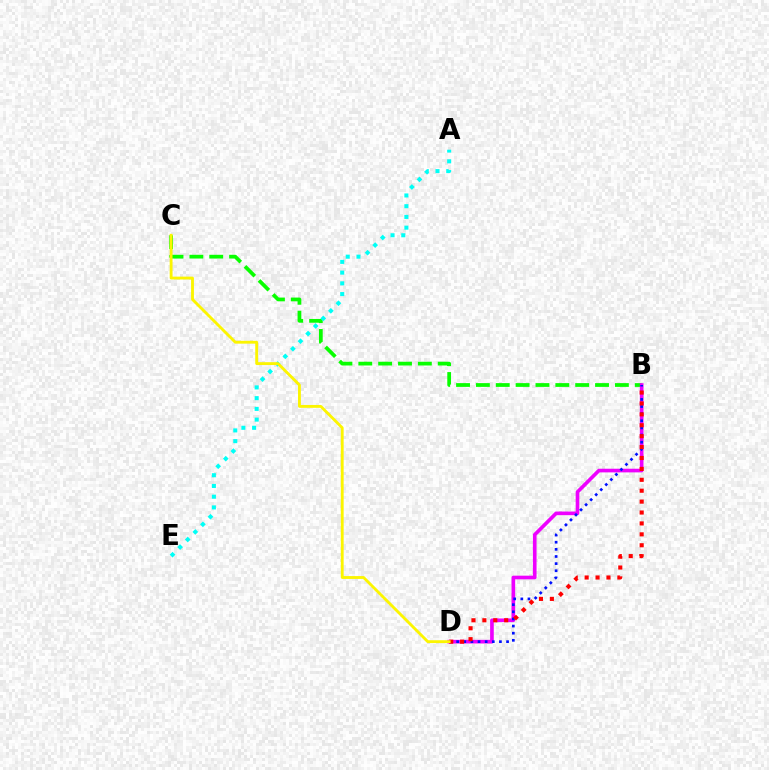{('B', 'C'): [{'color': '#08ff00', 'line_style': 'dashed', 'thickness': 2.7}], ('A', 'E'): [{'color': '#00fff6', 'line_style': 'dotted', 'thickness': 2.92}], ('B', 'D'): [{'color': '#ee00ff', 'line_style': 'solid', 'thickness': 2.63}, {'color': '#0010ff', 'line_style': 'dotted', 'thickness': 1.94}, {'color': '#ff0000', 'line_style': 'dotted', 'thickness': 2.96}], ('C', 'D'): [{'color': '#fcf500', 'line_style': 'solid', 'thickness': 2.05}]}